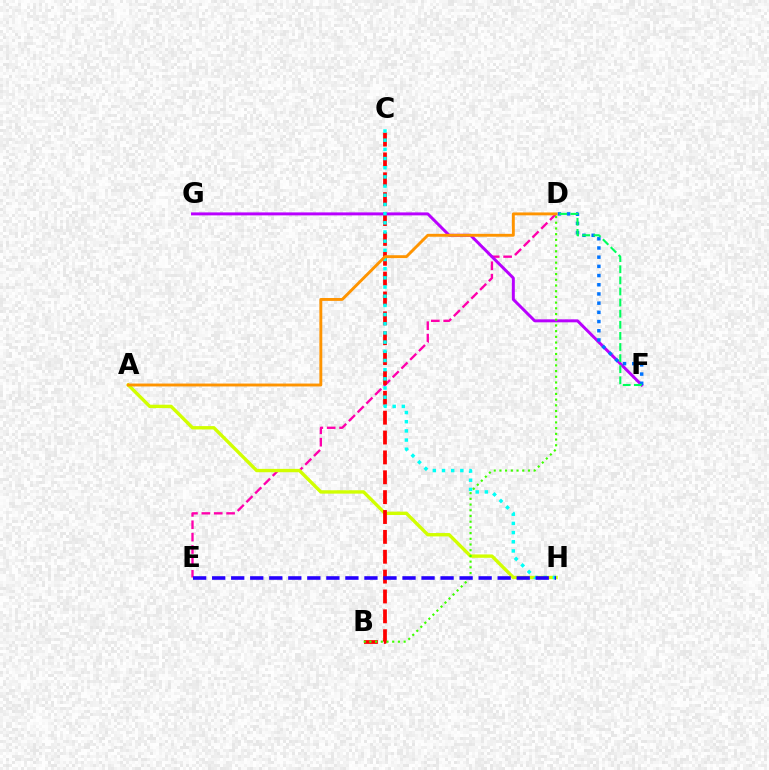{('D', 'E'): [{'color': '#ff00ac', 'line_style': 'dashed', 'thickness': 1.68}], ('A', 'H'): [{'color': '#d1ff00', 'line_style': 'solid', 'thickness': 2.42}], ('B', 'C'): [{'color': '#ff0000', 'line_style': 'dashed', 'thickness': 2.7}], ('F', 'G'): [{'color': '#b900ff', 'line_style': 'solid', 'thickness': 2.13}], ('D', 'F'): [{'color': '#0074ff', 'line_style': 'dotted', 'thickness': 2.5}, {'color': '#00ff5c', 'line_style': 'dashed', 'thickness': 1.51}], ('C', 'H'): [{'color': '#00fff6', 'line_style': 'dotted', 'thickness': 2.49}], ('B', 'D'): [{'color': '#3dff00', 'line_style': 'dotted', 'thickness': 1.55}], ('E', 'H'): [{'color': '#2500ff', 'line_style': 'dashed', 'thickness': 2.59}], ('A', 'D'): [{'color': '#ff9400', 'line_style': 'solid', 'thickness': 2.08}]}